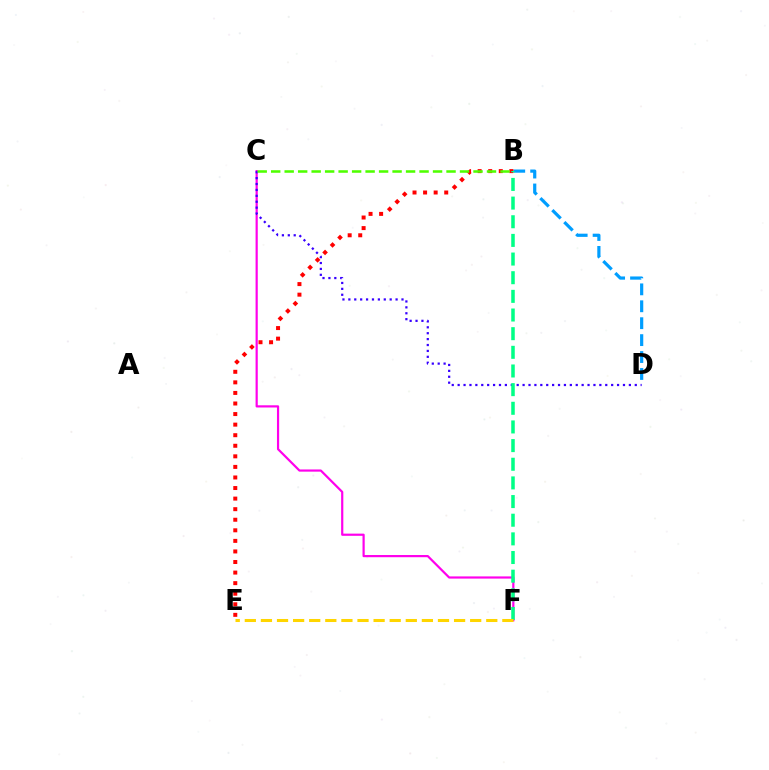{('C', 'F'): [{'color': '#ff00ed', 'line_style': 'solid', 'thickness': 1.58}], ('B', 'D'): [{'color': '#009eff', 'line_style': 'dashed', 'thickness': 2.3}], ('C', 'D'): [{'color': '#3700ff', 'line_style': 'dotted', 'thickness': 1.6}], ('B', 'E'): [{'color': '#ff0000', 'line_style': 'dotted', 'thickness': 2.87}], ('B', 'F'): [{'color': '#00ff86', 'line_style': 'dashed', 'thickness': 2.53}], ('B', 'C'): [{'color': '#4fff00', 'line_style': 'dashed', 'thickness': 1.83}], ('E', 'F'): [{'color': '#ffd500', 'line_style': 'dashed', 'thickness': 2.19}]}